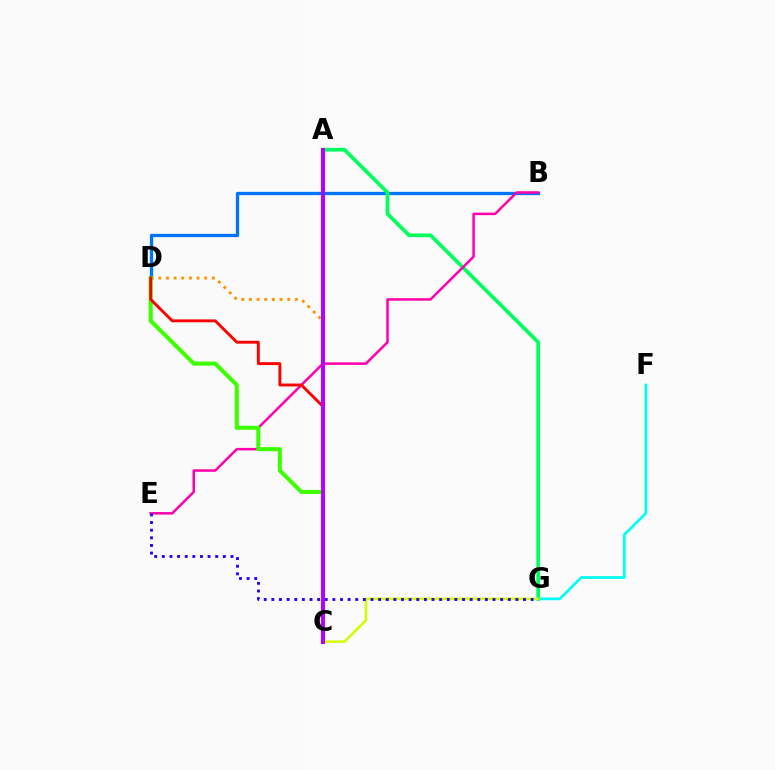{('B', 'D'): [{'color': '#0074ff', 'line_style': 'solid', 'thickness': 2.36}], ('A', 'G'): [{'color': '#00ff5c', 'line_style': 'solid', 'thickness': 2.66}], ('F', 'G'): [{'color': '#00fff6', 'line_style': 'solid', 'thickness': 1.95}], ('B', 'E'): [{'color': '#ff00ac', 'line_style': 'solid', 'thickness': 1.8}], ('C', 'D'): [{'color': '#ff9400', 'line_style': 'dotted', 'thickness': 2.08}, {'color': '#3dff00', 'line_style': 'solid', 'thickness': 2.92}, {'color': '#ff0000', 'line_style': 'solid', 'thickness': 2.08}], ('C', 'G'): [{'color': '#d1ff00', 'line_style': 'solid', 'thickness': 1.86}], ('E', 'G'): [{'color': '#2500ff', 'line_style': 'dotted', 'thickness': 2.07}], ('A', 'C'): [{'color': '#b900ff', 'line_style': 'solid', 'thickness': 2.88}]}